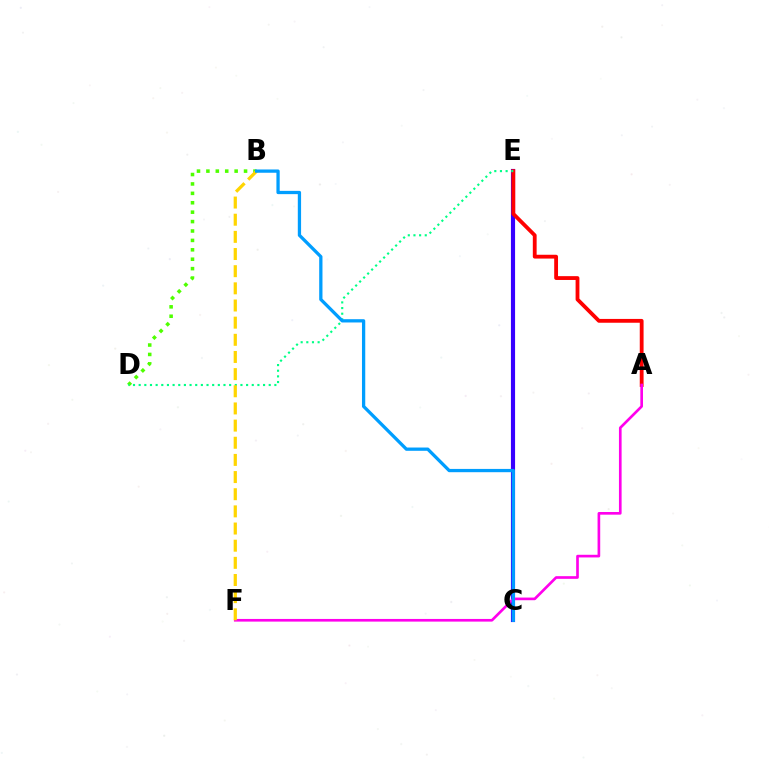{('B', 'D'): [{'color': '#4fff00', 'line_style': 'dotted', 'thickness': 2.56}], ('C', 'E'): [{'color': '#3700ff', 'line_style': 'solid', 'thickness': 2.99}], ('A', 'E'): [{'color': '#ff0000', 'line_style': 'solid', 'thickness': 2.75}], ('D', 'E'): [{'color': '#00ff86', 'line_style': 'dotted', 'thickness': 1.54}], ('A', 'F'): [{'color': '#ff00ed', 'line_style': 'solid', 'thickness': 1.92}], ('B', 'F'): [{'color': '#ffd500', 'line_style': 'dashed', 'thickness': 2.33}], ('B', 'C'): [{'color': '#009eff', 'line_style': 'solid', 'thickness': 2.36}]}